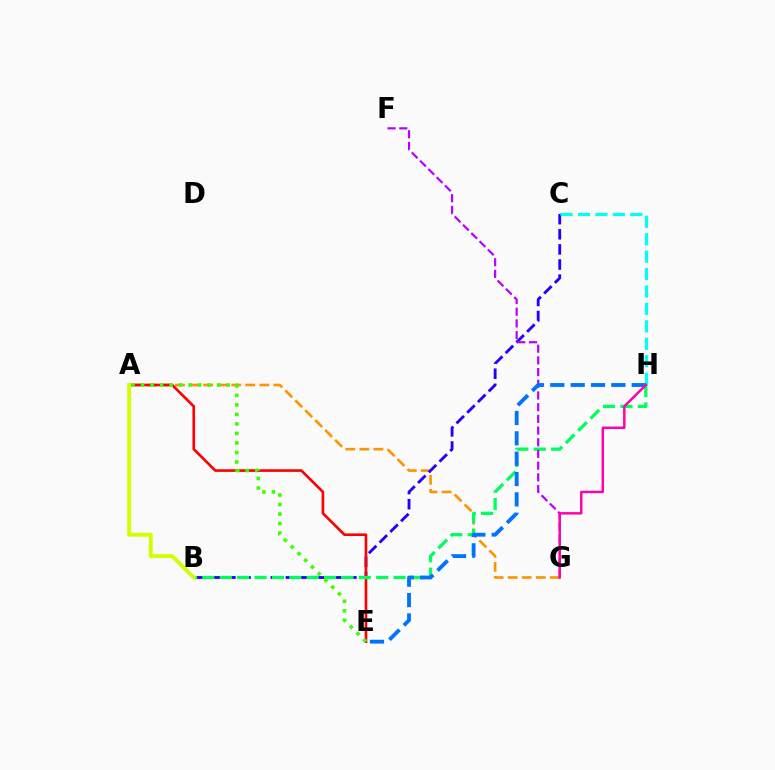{('A', 'G'): [{'color': '#ff9400', 'line_style': 'dashed', 'thickness': 1.91}], ('B', 'C'): [{'color': '#2500ff', 'line_style': 'dashed', 'thickness': 2.05}], ('A', 'E'): [{'color': '#ff0000', 'line_style': 'solid', 'thickness': 1.91}, {'color': '#3dff00', 'line_style': 'dotted', 'thickness': 2.58}], ('B', 'H'): [{'color': '#00ff5c', 'line_style': 'dashed', 'thickness': 2.36}], ('A', 'B'): [{'color': '#d1ff00', 'line_style': 'solid', 'thickness': 2.81}], ('C', 'H'): [{'color': '#00fff6', 'line_style': 'dashed', 'thickness': 2.37}], ('F', 'G'): [{'color': '#b900ff', 'line_style': 'dashed', 'thickness': 1.59}], ('E', 'H'): [{'color': '#0074ff', 'line_style': 'dashed', 'thickness': 2.76}], ('G', 'H'): [{'color': '#ff00ac', 'line_style': 'solid', 'thickness': 1.77}]}